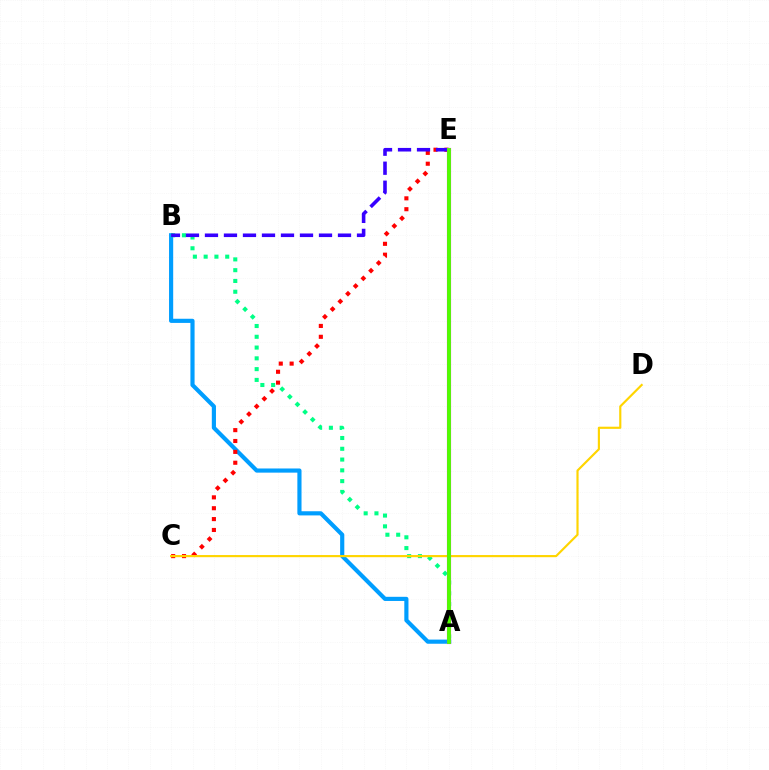{('A', 'B'): [{'color': '#009eff', 'line_style': 'solid', 'thickness': 2.99}, {'color': '#00ff86', 'line_style': 'dotted', 'thickness': 2.93}], ('C', 'E'): [{'color': '#ff0000', 'line_style': 'dotted', 'thickness': 2.95}], ('B', 'E'): [{'color': '#3700ff', 'line_style': 'dashed', 'thickness': 2.58}], ('C', 'D'): [{'color': '#ffd500', 'line_style': 'solid', 'thickness': 1.56}], ('A', 'E'): [{'color': '#ff00ed', 'line_style': 'solid', 'thickness': 2.97}, {'color': '#4fff00', 'line_style': 'solid', 'thickness': 2.78}]}